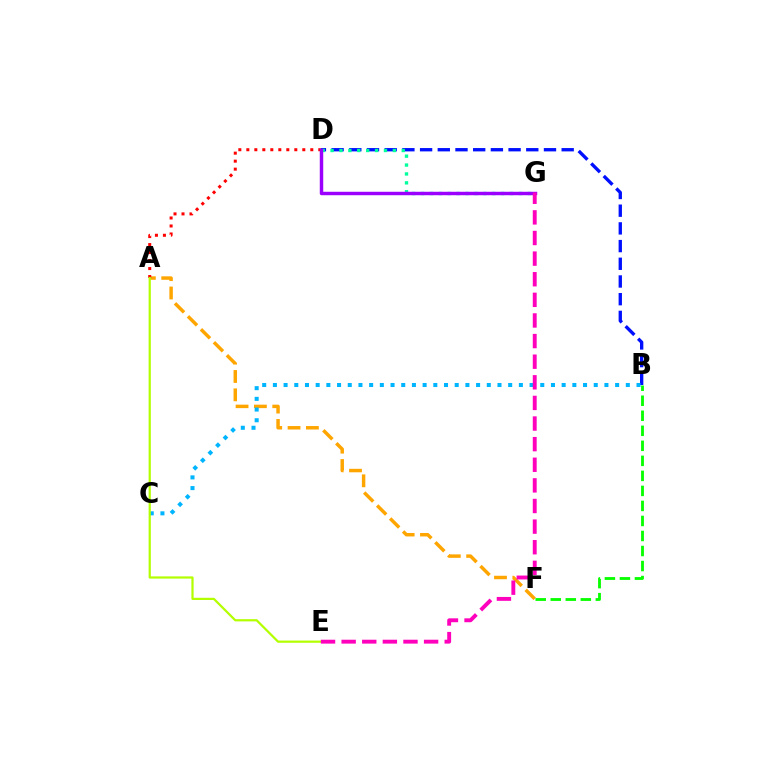{('B', 'D'): [{'color': '#0010ff', 'line_style': 'dashed', 'thickness': 2.4}], ('A', 'F'): [{'color': '#ffa500', 'line_style': 'dashed', 'thickness': 2.49}], ('B', 'C'): [{'color': '#00b5ff', 'line_style': 'dotted', 'thickness': 2.91}], ('A', 'D'): [{'color': '#ff0000', 'line_style': 'dotted', 'thickness': 2.17}], ('D', 'G'): [{'color': '#00ff9d', 'line_style': 'dotted', 'thickness': 2.42}, {'color': '#9b00ff', 'line_style': 'solid', 'thickness': 2.49}], ('A', 'E'): [{'color': '#b3ff00', 'line_style': 'solid', 'thickness': 1.6}], ('E', 'G'): [{'color': '#ff00bd', 'line_style': 'dashed', 'thickness': 2.8}], ('B', 'F'): [{'color': '#08ff00', 'line_style': 'dashed', 'thickness': 2.04}]}